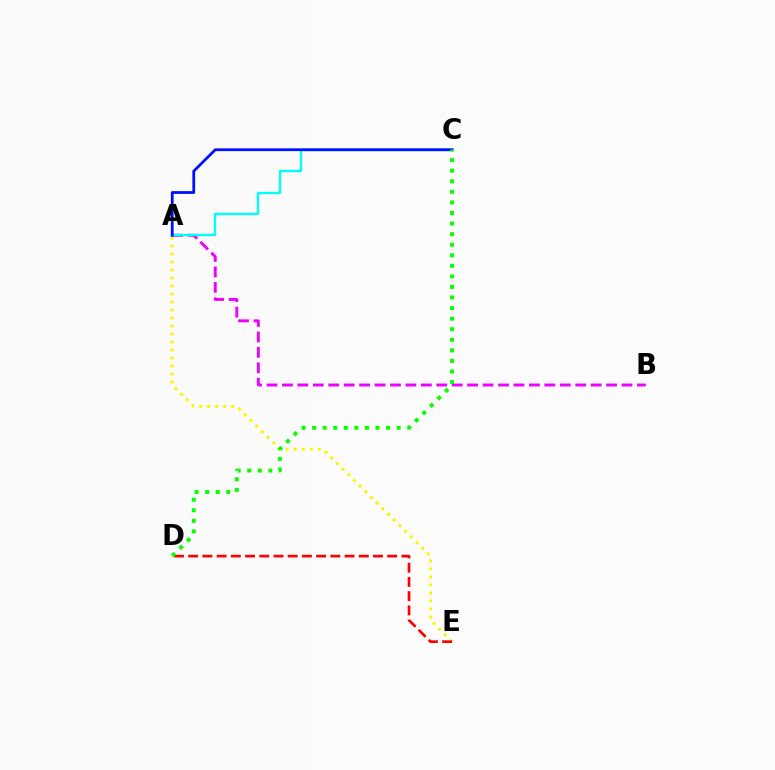{('A', 'E'): [{'color': '#fcf500', 'line_style': 'dotted', 'thickness': 2.18}], ('A', 'B'): [{'color': '#ee00ff', 'line_style': 'dashed', 'thickness': 2.1}], ('D', 'E'): [{'color': '#ff0000', 'line_style': 'dashed', 'thickness': 1.93}], ('A', 'C'): [{'color': '#00fff6', 'line_style': 'solid', 'thickness': 1.72}, {'color': '#0010ff', 'line_style': 'solid', 'thickness': 2.0}], ('C', 'D'): [{'color': '#08ff00', 'line_style': 'dotted', 'thickness': 2.87}]}